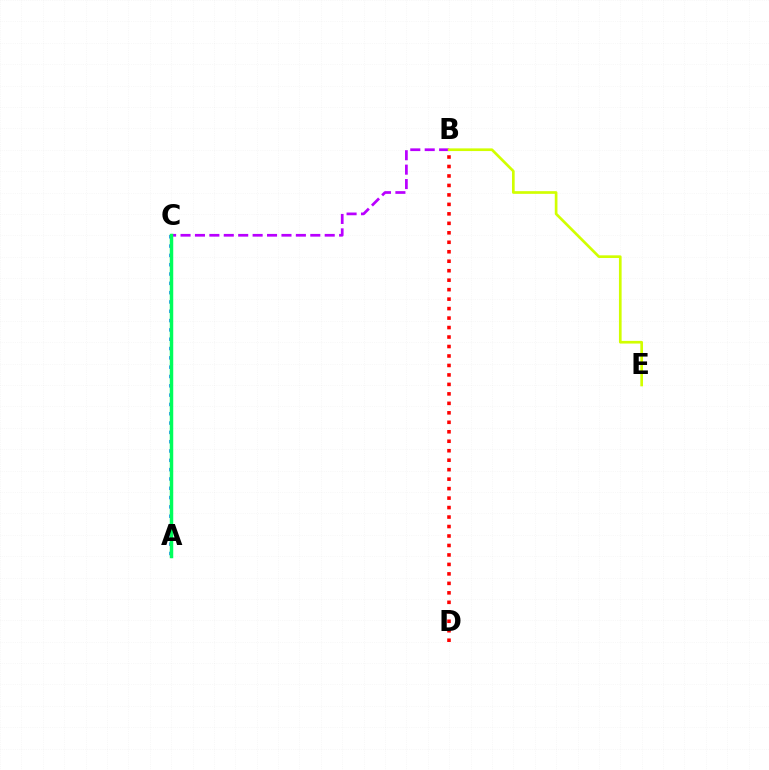{('B', 'D'): [{'color': '#ff0000', 'line_style': 'dotted', 'thickness': 2.57}], ('A', 'C'): [{'color': '#0074ff', 'line_style': 'dotted', 'thickness': 2.53}, {'color': '#00ff5c', 'line_style': 'solid', 'thickness': 2.5}], ('B', 'C'): [{'color': '#b900ff', 'line_style': 'dashed', 'thickness': 1.96}], ('B', 'E'): [{'color': '#d1ff00', 'line_style': 'solid', 'thickness': 1.93}]}